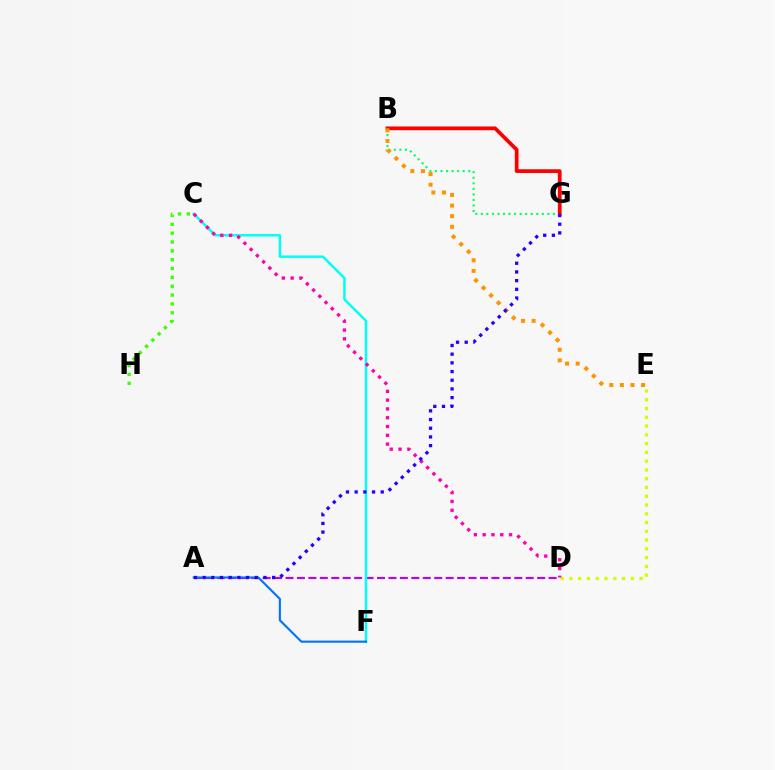{('B', 'G'): [{'color': '#00ff5c', 'line_style': 'dotted', 'thickness': 1.51}, {'color': '#ff0000', 'line_style': 'solid', 'thickness': 2.69}], ('D', 'E'): [{'color': '#d1ff00', 'line_style': 'dotted', 'thickness': 2.38}], ('A', 'D'): [{'color': '#b900ff', 'line_style': 'dashed', 'thickness': 1.55}], ('C', 'F'): [{'color': '#00fff6', 'line_style': 'solid', 'thickness': 1.77}], ('C', 'D'): [{'color': '#ff00ac', 'line_style': 'dotted', 'thickness': 2.39}], ('B', 'E'): [{'color': '#ff9400', 'line_style': 'dotted', 'thickness': 2.88}], ('A', 'F'): [{'color': '#0074ff', 'line_style': 'solid', 'thickness': 1.53}], ('A', 'G'): [{'color': '#2500ff', 'line_style': 'dotted', 'thickness': 2.36}], ('C', 'H'): [{'color': '#3dff00', 'line_style': 'dotted', 'thickness': 2.4}]}